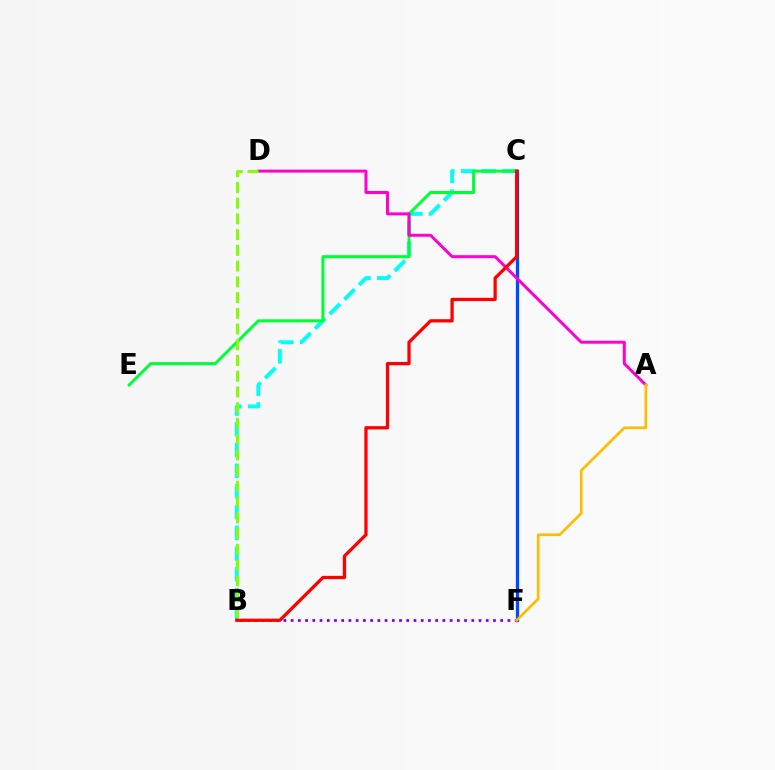{('B', 'C'): [{'color': '#00fff6', 'line_style': 'dashed', 'thickness': 2.81}, {'color': '#ff0000', 'line_style': 'solid', 'thickness': 2.35}], ('C', 'F'): [{'color': '#004bff', 'line_style': 'solid', 'thickness': 2.35}], ('C', 'E'): [{'color': '#00ff39', 'line_style': 'solid', 'thickness': 2.16}], ('A', 'D'): [{'color': '#ff00cf', 'line_style': 'solid', 'thickness': 2.15}], ('B', 'F'): [{'color': '#7200ff', 'line_style': 'dotted', 'thickness': 1.96}], ('B', 'D'): [{'color': '#84ff00', 'line_style': 'dashed', 'thickness': 2.14}], ('A', 'F'): [{'color': '#ffbd00', 'line_style': 'solid', 'thickness': 1.92}]}